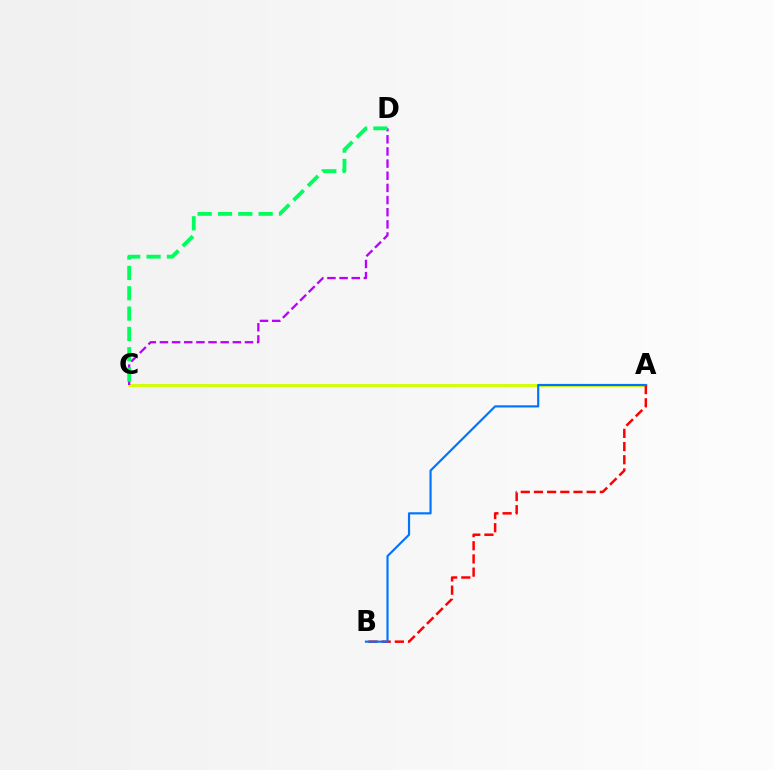{('A', 'C'): [{'color': '#d1ff00', 'line_style': 'solid', 'thickness': 2.08}], ('C', 'D'): [{'color': '#b900ff', 'line_style': 'dashed', 'thickness': 1.65}, {'color': '#00ff5c', 'line_style': 'dashed', 'thickness': 2.76}], ('A', 'B'): [{'color': '#ff0000', 'line_style': 'dashed', 'thickness': 1.79}, {'color': '#0074ff', 'line_style': 'solid', 'thickness': 1.56}]}